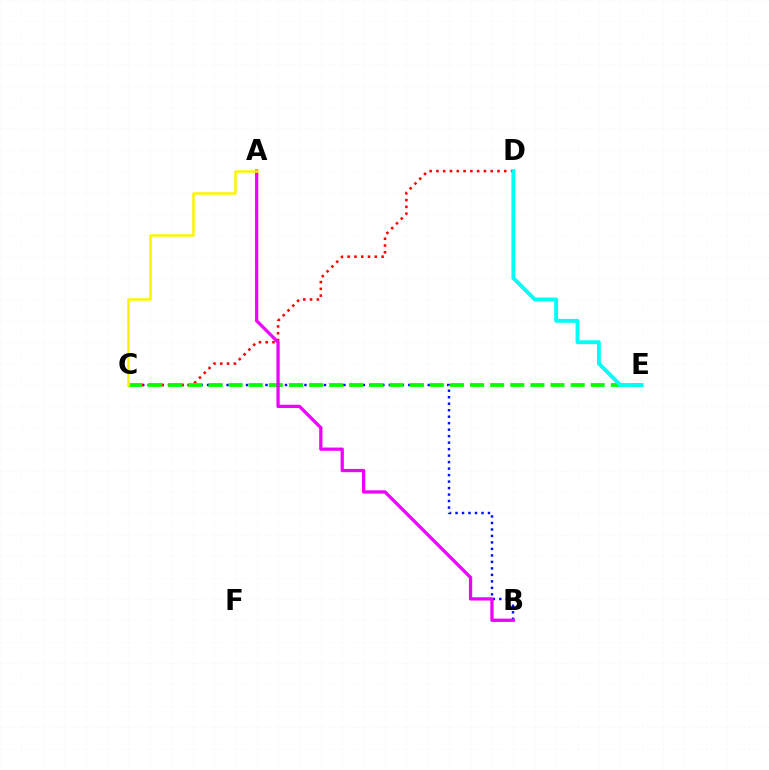{('B', 'C'): [{'color': '#0010ff', 'line_style': 'dotted', 'thickness': 1.76}], ('C', 'D'): [{'color': '#ff0000', 'line_style': 'dotted', 'thickness': 1.84}], ('C', 'E'): [{'color': '#08ff00', 'line_style': 'dashed', 'thickness': 2.73}], ('A', 'B'): [{'color': '#ee00ff', 'line_style': 'solid', 'thickness': 2.35}], ('A', 'C'): [{'color': '#fcf500', 'line_style': 'solid', 'thickness': 1.84}], ('D', 'E'): [{'color': '#00fff6', 'line_style': 'solid', 'thickness': 2.76}]}